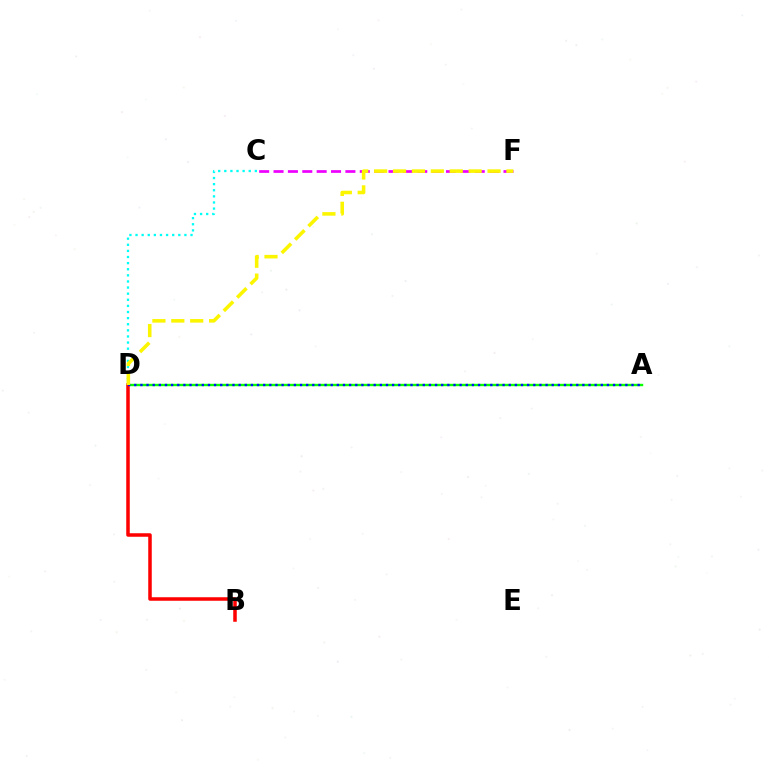{('A', 'D'): [{'color': '#08ff00', 'line_style': 'solid', 'thickness': 1.73}, {'color': '#0010ff', 'line_style': 'dotted', 'thickness': 1.67}], ('B', 'D'): [{'color': '#ff0000', 'line_style': 'solid', 'thickness': 2.53}], ('C', 'F'): [{'color': '#ee00ff', 'line_style': 'dashed', 'thickness': 1.95}], ('C', 'D'): [{'color': '#00fff6', 'line_style': 'dotted', 'thickness': 1.66}], ('D', 'F'): [{'color': '#fcf500', 'line_style': 'dashed', 'thickness': 2.57}]}